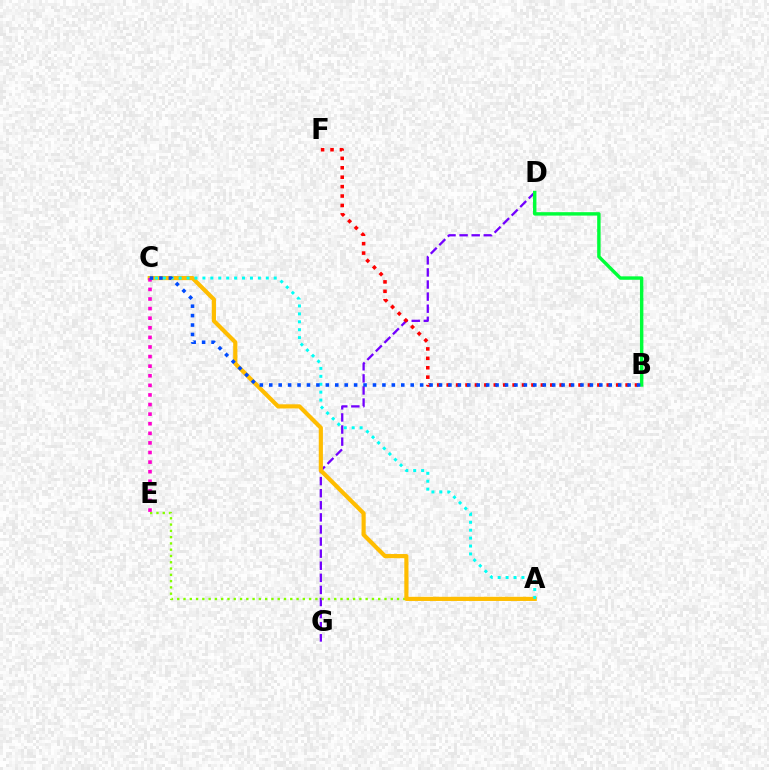{('D', 'G'): [{'color': '#7200ff', 'line_style': 'dashed', 'thickness': 1.64}], ('A', 'E'): [{'color': '#84ff00', 'line_style': 'dotted', 'thickness': 1.71}], ('A', 'C'): [{'color': '#ffbd00', 'line_style': 'solid', 'thickness': 3.0}, {'color': '#00fff6', 'line_style': 'dotted', 'thickness': 2.15}], ('C', 'E'): [{'color': '#ff00cf', 'line_style': 'dotted', 'thickness': 2.61}], ('B', 'F'): [{'color': '#ff0000', 'line_style': 'dotted', 'thickness': 2.56}], ('B', 'D'): [{'color': '#00ff39', 'line_style': 'solid', 'thickness': 2.46}], ('B', 'C'): [{'color': '#004bff', 'line_style': 'dotted', 'thickness': 2.56}]}